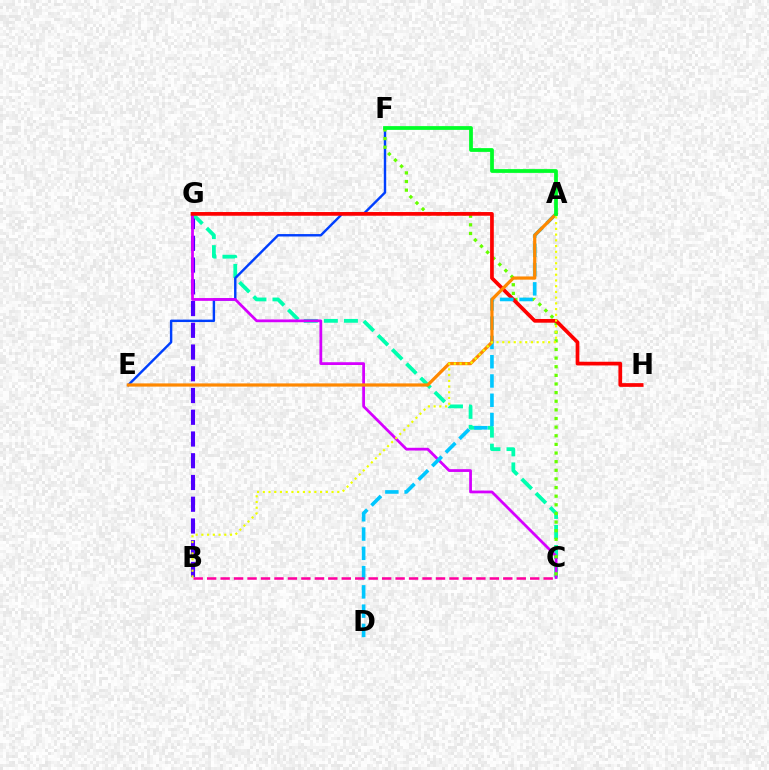{('B', 'G'): [{'color': '#4f00ff', 'line_style': 'dashed', 'thickness': 2.95}], ('C', 'G'): [{'color': '#00ffaf', 'line_style': 'dashed', 'thickness': 2.73}, {'color': '#d600ff', 'line_style': 'solid', 'thickness': 2.0}], ('E', 'F'): [{'color': '#003fff', 'line_style': 'solid', 'thickness': 1.74}], ('C', 'F'): [{'color': '#66ff00', 'line_style': 'dotted', 'thickness': 2.34}], ('G', 'H'): [{'color': '#ff0000', 'line_style': 'solid', 'thickness': 2.67}], ('A', 'D'): [{'color': '#00c7ff', 'line_style': 'dashed', 'thickness': 2.62}], ('A', 'E'): [{'color': '#ff8800', 'line_style': 'solid', 'thickness': 2.31}], ('A', 'B'): [{'color': '#eeff00', 'line_style': 'dotted', 'thickness': 1.56}], ('A', 'F'): [{'color': '#00ff27', 'line_style': 'solid', 'thickness': 2.71}], ('B', 'C'): [{'color': '#ff00a0', 'line_style': 'dashed', 'thickness': 1.83}]}